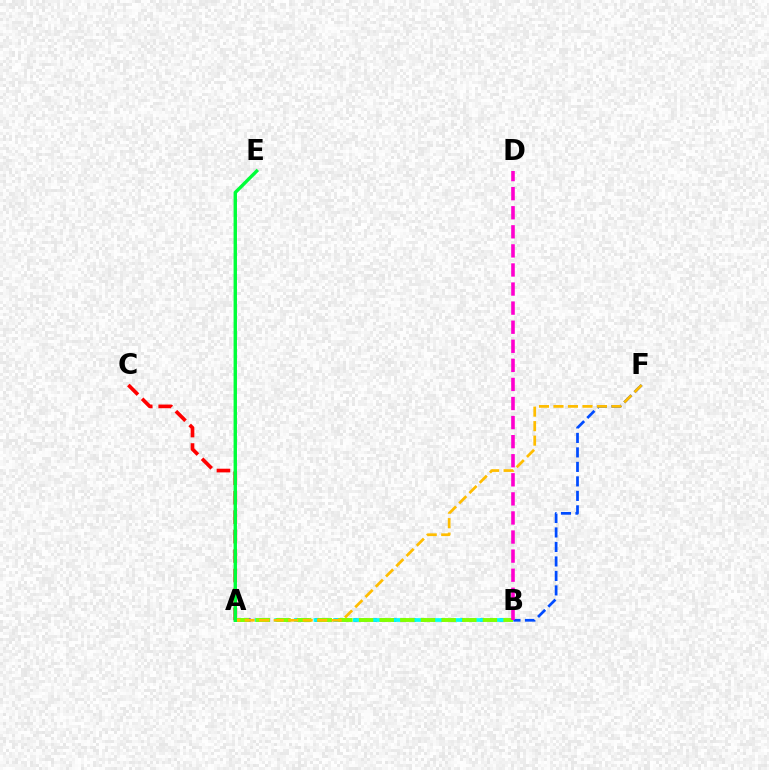{('A', 'C'): [{'color': '#ff0000', 'line_style': 'dashed', 'thickness': 2.64}], ('A', 'B'): [{'color': '#7200ff', 'line_style': 'dotted', 'thickness': 2.64}, {'color': '#00fff6', 'line_style': 'dashed', 'thickness': 2.67}, {'color': '#84ff00', 'line_style': 'dashed', 'thickness': 2.8}], ('B', 'F'): [{'color': '#004bff', 'line_style': 'dashed', 'thickness': 1.97}], ('A', 'F'): [{'color': '#ffbd00', 'line_style': 'dashed', 'thickness': 1.97}], ('A', 'E'): [{'color': '#00ff39', 'line_style': 'solid', 'thickness': 2.45}], ('B', 'D'): [{'color': '#ff00cf', 'line_style': 'dashed', 'thickness': 2.59}]}